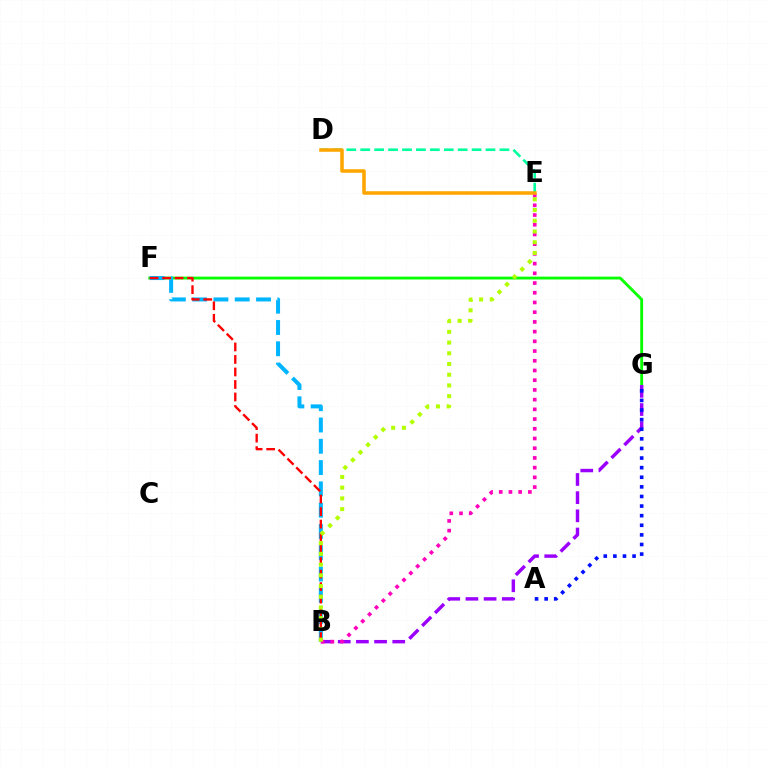{('D', 'E'): [{'color': '#00ff9d', 'line_style': 'dashed', 'thickness': 1.89}, {'color': '#ffa500', 'line_style': 'solid', 'thickness': 2.56}], ('F', 'G'): [{'color': '#08ff00', 'line_style': 'solid', 'thickness': 2.05}], ('B', 'G'): [{'color': '#9b00ff', 'line_style': 'dashed', 'thickness': 2.47}], ('B', 'F'): [{'color': '#00b5ff', 'line_style': 'dashed', 'thickness': 2.89}, {'color': '#ff0000', 'line_style': 'dashed', 'thickness': 1.7}], ('B', 'E'): [{'color': '#ff00bd', 'line_style': 'dotted', 'thickness': 2.64}, {'color': '#b3ff00', 'line_style': 'dotted', 'thickness': 2.91}], ('A', 'G'): [{'color': '#0010ff', 'line_style': 'dotted', 'thickness': 2.61}]}